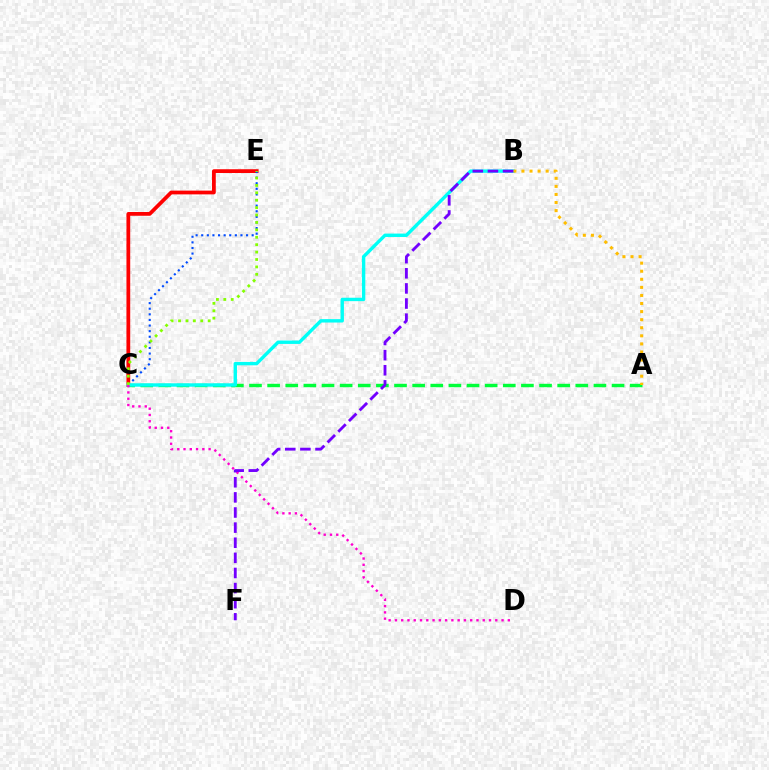{('A', 'C'): [{'color': '#00ff39', 'line_style': 'dashed', 'thickness': 2.46}], ('C', 'E'): [{'color': '#ff0000', 'line_style': 'solid', 'thickness': 2.71}, {'color': '#004bff', 'line_style': 'dotted', 'thickness': 1.52}, {'color': '#84ff00', 'line_style': 'dotted', 'thickness': 2.01}], ('B', 'C'): [{'color': '#00fff6', 'line_style': 'solid', 'thickness': 2.45}], ('C', 'D'): [{'color': '#ff00cf', 'line_style': 'dotted', 'thickness': 1.7}], ('A', 'B'): [{'color': '#ffbd00', 'line_style': 'dotted', 'thickness': 2.19}], ('B', 'F'): [{'color': '#7200ff', 'line_style': 'dashed', 'thickness': 2.05}]}